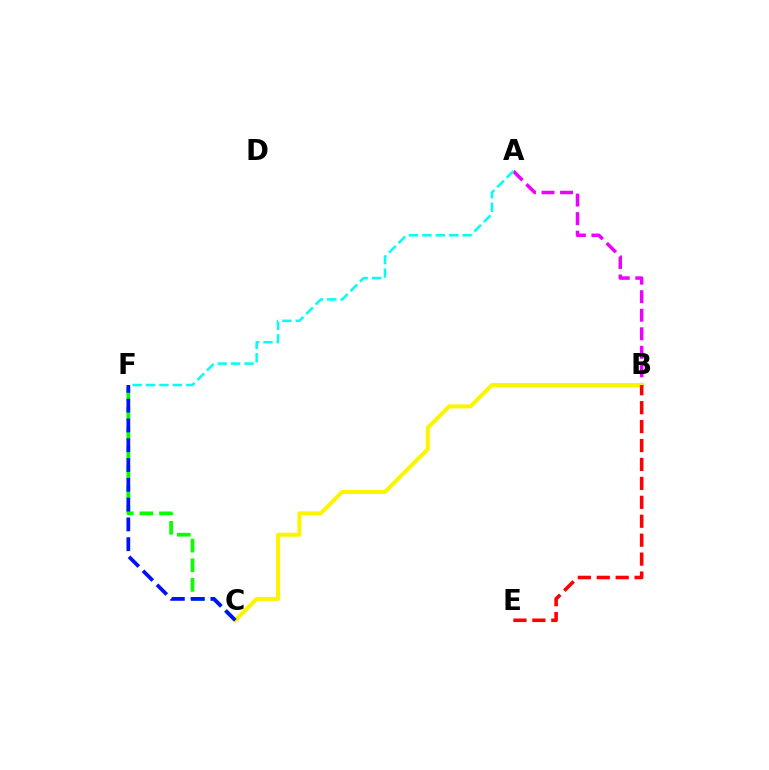{('A', 'B'): [{'color': '#ee00ff', 'line_style': 'dashed', 'thickness': 2.52}], ('C', 'F'): [{'color': '#08ff00', 'line_style': 'dashed', 'thickness': 2.66}, {'color': '#0010ff', 'line_style': 'dashed', 'thickness': 2.69}], ('A', 'F'): [{'color': '#00fff6', 'line_style': 'dashed', 'thickness': 1.82}], ('B', 'C'): [{'color': '#fcf500', 'line_style': 'solid', 'thickness': 2.91}], ('B', 'E'): [{'color': '#ff0000', 'line_style': 'dashed', 'thickness': 2.57}]}